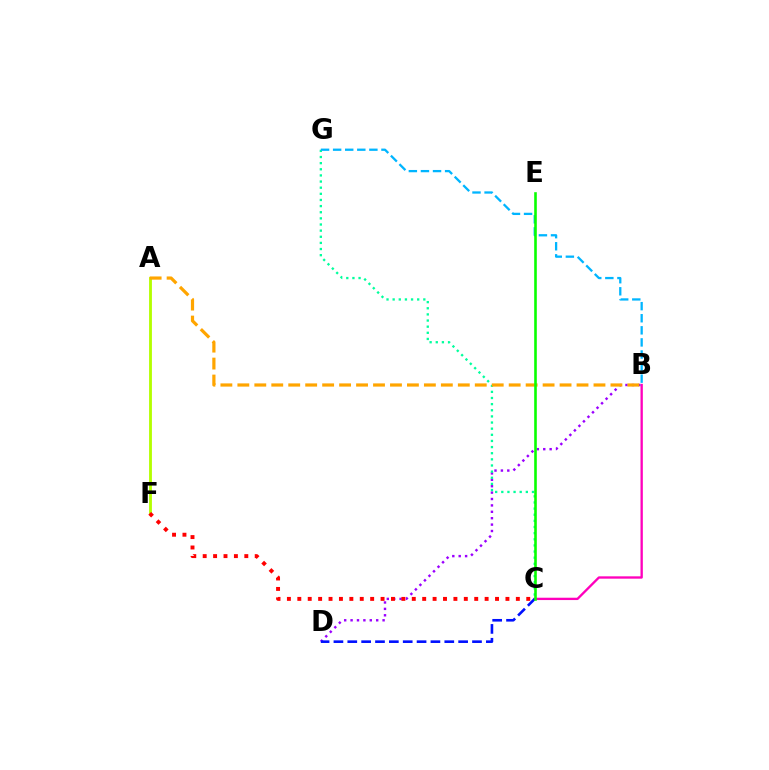{('B', 'C'): [{'color': '#ff00bd', 'line_style': 'solid', 'thickness': 1.68}], ('B', 'D'): [{'color': '#9b00ff', 'line_style': 'dotted', 'thickness': 1.74}], ('A', 'F'): [{'color': '#b3ff00', 'line_style': 'solid', 'thickness': 2.04}], ('C', 'G'): [{'color': '#00ff9d', 'line_style': 'dotted', 'thickness': 1.67}], ('A', 'B'): [{'color': '#ffa500', 'line_style': 'dashed', 'thickness': 2.3}], ('C', 'F'): [{'color': '#ff0000', 'line_style': 'dotted', 'thickness': 2.83}], ('B', 'G'): [{'color': '#00b5ff', 'line_style': 'dashed', 'thickness': 1.64}], ('C', 'D'): [{'color': '#0010ff', 'line_style': 'dashed', 'thickness': 1.88}], ('C', 'E'): [{'color': '#08ff00', 'line_style': 'solid', 'thickness': 1.87}]}